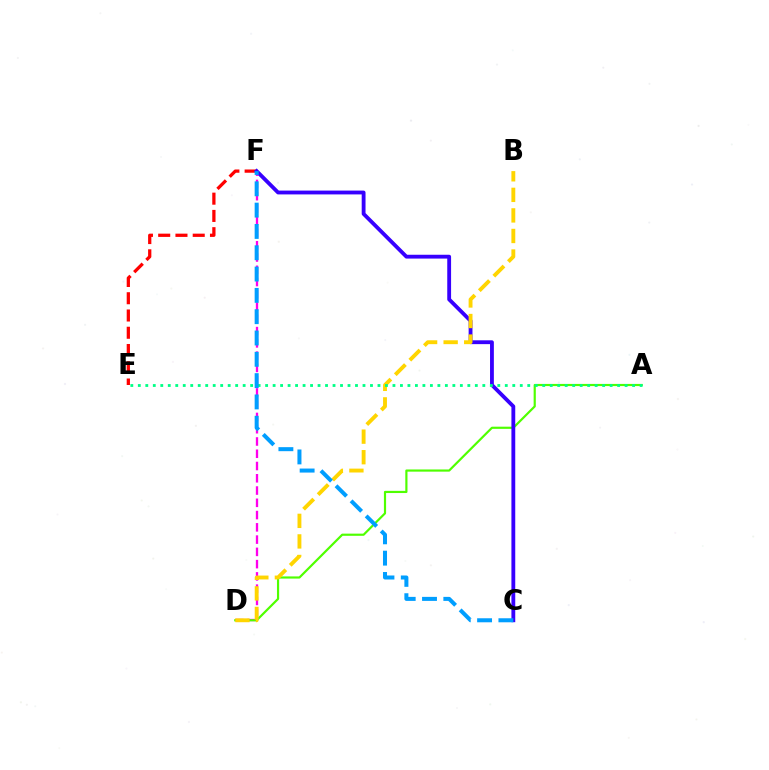{('D', 'F'): [{'color': '#ff00ed', 'line_style': 'dashed', 'thickness': 1.67}], ('E', 'F'): [{'color': '#ff0000', 'line_style': 'dashed', 'thickness': 2.34}], ('A', 'D'): [{'color': '#4fff00', 'line_style': 'solid', 'thickness': 1.57}], ('C', 'F'): [{'color': '#3700ff', 'line_style': 'solid', 'thickness': 2.76}, {'color': '#009eff', 'line_style': 'dashed', 'thickness': 2.9}], ('B', 'D'): [{'color': '#ffd500', 'line_style': 'dashed', 'thickness': 2.79}], ('A', 'E'): [{'color': '#00ff86', 'line_style': 'dotted', 'thickness': 2.03}]}